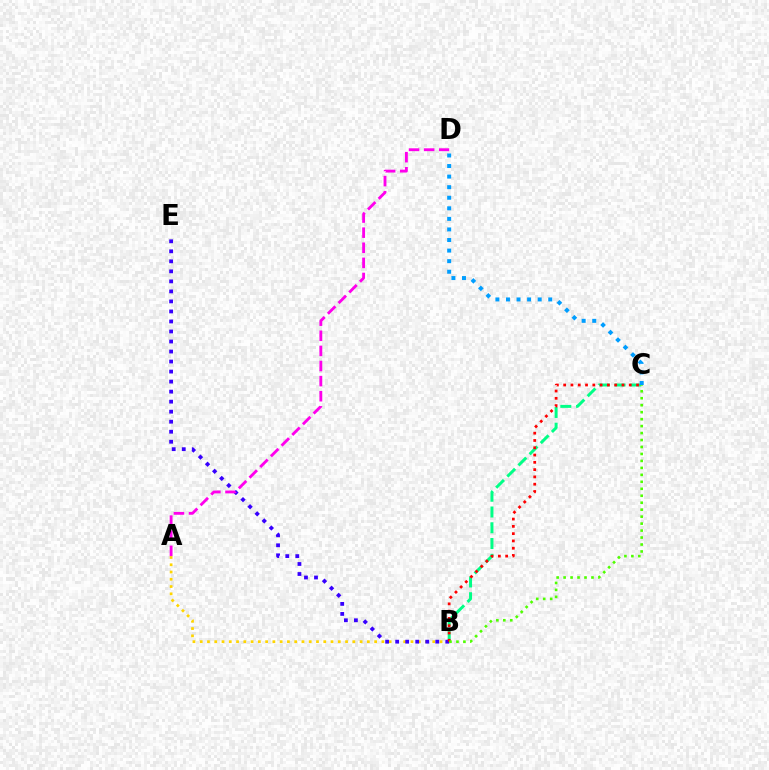{('A', 'B'): [{'color': '#ffd500', 'line_style': 'dotted', 'thickness': 1.97}], ('B', 'C'): [{'color': '#00ff86', 'line_style': 'dashed', 'thickness': 2.14}, {'color': '#ff0000', 'line_style': 'dotted', 'thickness': 1.98}, {'color': '#4fff00', 'line_style': 'dotted', 'thickness': 1.89}], ('B', 'E'): [{'color': '#3700ff', 'line_style': 'dotted', 'thickness': 2.72}], ('A', 'D'): [{'color': '#ff00ed', 'line_style': 'dashed', 'thickness': 2.05}], ('C', 'D'): [{'color': '#009eff', 'line_style': 'dotted', 'thickness': 2.87}]}